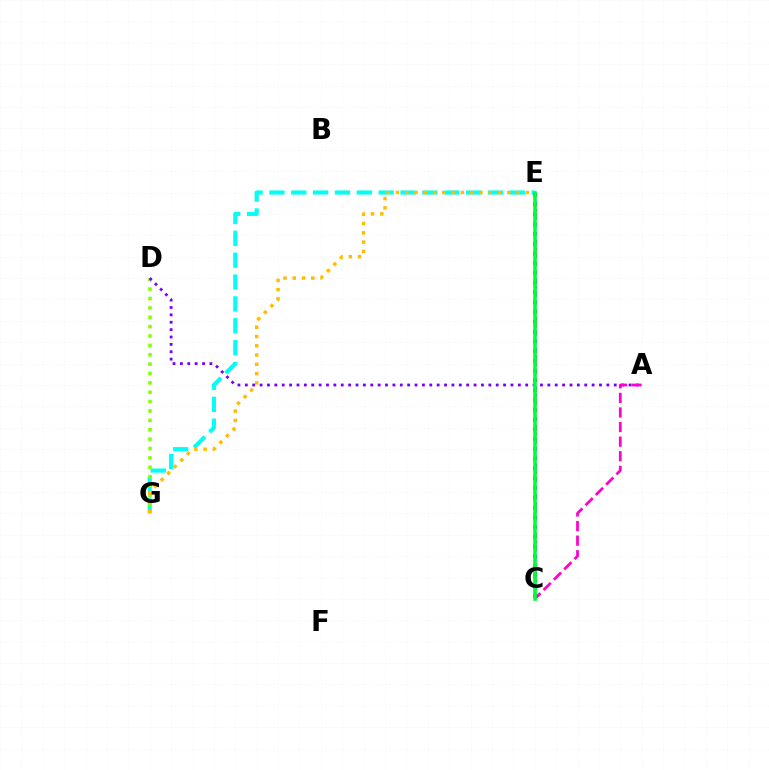{('E', 'G'): [{'color': '#00fff6', 'line_style': 'dashed', 'thickness': 2.97}, {'color': '#ffbd00', 'line_style': 'dotted', 'thickness': 2.52}], ('C', 'E'): [{'color': '#ff0000', 'line_style': 'dotted', 'thickness': 2.65}, {'color': '#004bff', 'line_style': 'dotted', 'thickness': 2.1}, {'color': '#00ff39', 'line_style': 'solid', 'thickness': 2.62}], ('D', 'G'): [{'color': '#84ff00', 'line_style': 'dotted', 'thickness': 2.55}], ('A', 'D'): [{'color': '#7200ff', 'line_style': 'dotted', 'thickness': 2.0}], ('A', 'C'): [{'color': '#ff00cf', 'line_style': 'dashed', 'thickness': 1.98}]}